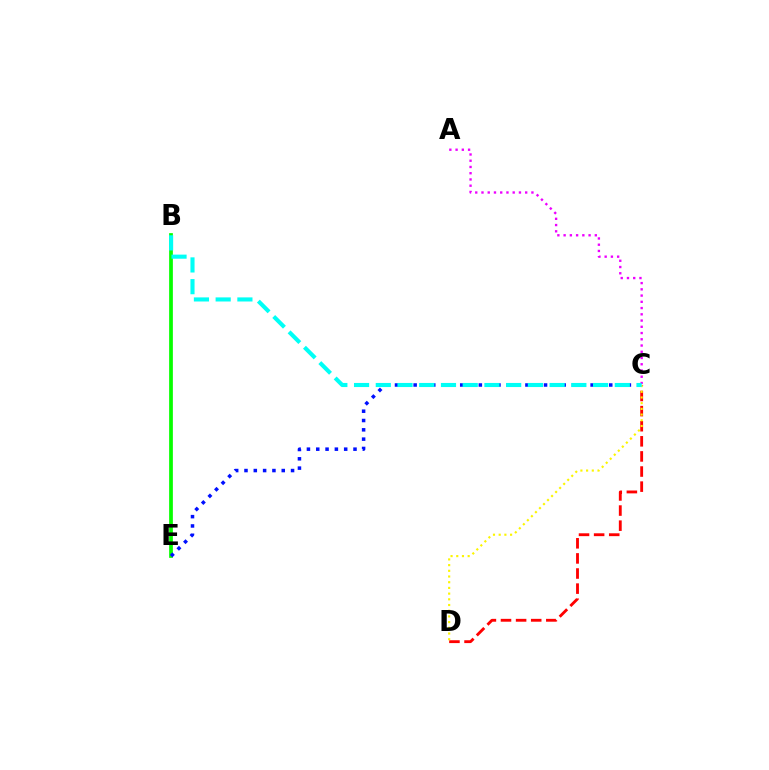{('A', 'C'): [{'color': '#ee00ff', 'line_style': 'dotted', 'thickness': 1.7}], ('B', 'E'): [{'color': '#08ff00', 'line_style': 'solid', 'thickness': 2.69}], ('C', 'D'): [{'color': '#ff0000', 'line_style': 'dashed', 'thickness': 2.05}, {'color': '#fcf500', 'line_style': 'dotted', 'thickness': 1.55}], ('C', 'E'): [{'color': '#0010ff', 'line_style': 'dotted', 'thickness': 2.53}], ('B', 'C'): [{'color': '#00fff6', 'line_style': 'dashed', 'thickness': 2.95}]}